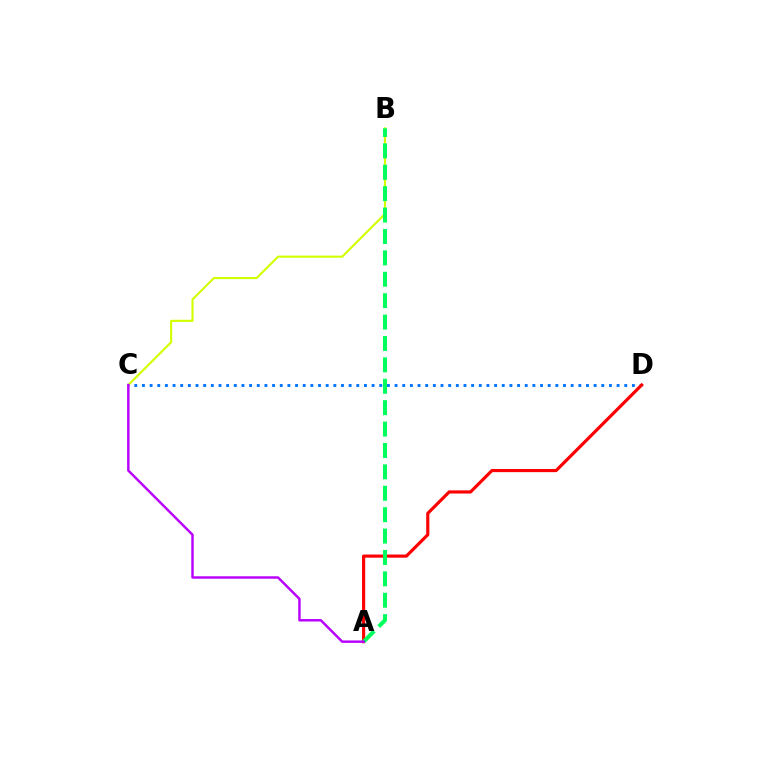{('C', 'D'): [{'color': '#0074ff', 'line_style': 'dotted', 'thickness': 2.08}], ('A', 'D'): [{'color': '#ff0000', 'line_style': 'solid', 'thickness': 2.28}], ('B', 'C'): [{'color': '#d1ff00', 'line_style': 'solid', 'thickness': 1.52}], ('A', 'B'): [{'color': '#00ff5c', 'line_style': 'dashed', 'thickness': 2.91}], ('A', 'C'): [{'color': '#b900ff', 'line_style': 'solid', 'thickness': 1.76}]}